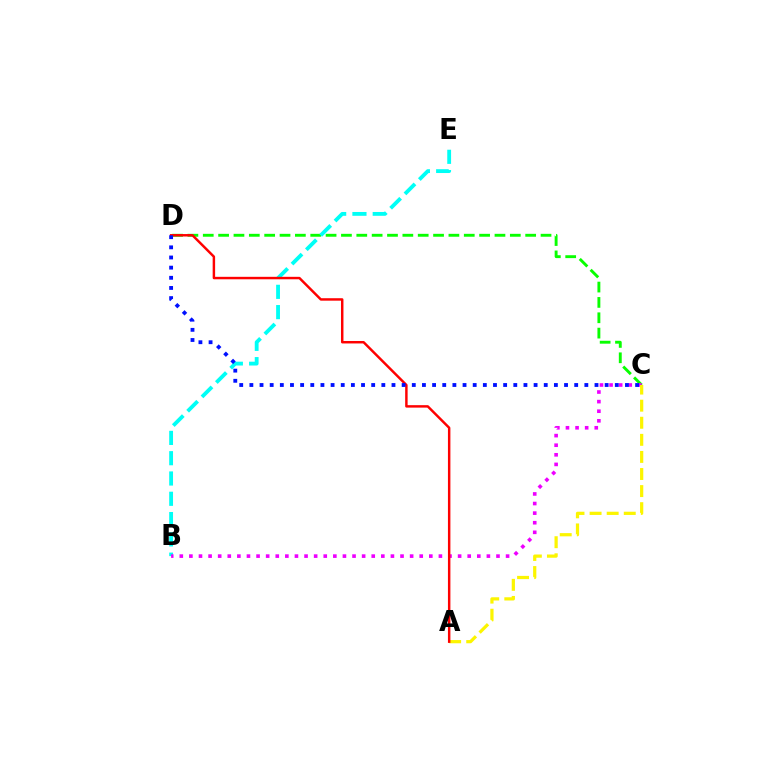{('C', 'D'): [{'color': '#08ff00', 'line_style': 'dashed', 'thickness': 2.09}, {'color': '#0010ff', 'line_style': 'dotted', 'thickness': 2.76}], ('B', 'E'): [{'color': '#00fff6', 'line_style': 'dashed', 'thickness': 2.76}], ('B', 'C'): [{'color': '#ee00ff', 'line_style': 'dotted', 'thickness': 2.61}], ('A', 'C'): [{'color': '#fcf500', 'line_style': 'dashed', 'thickness': 2.32}], ('A', 'D'): [{'color': '#ff0000', 'line_style': 'solid', 'thickness': 1.77}]}